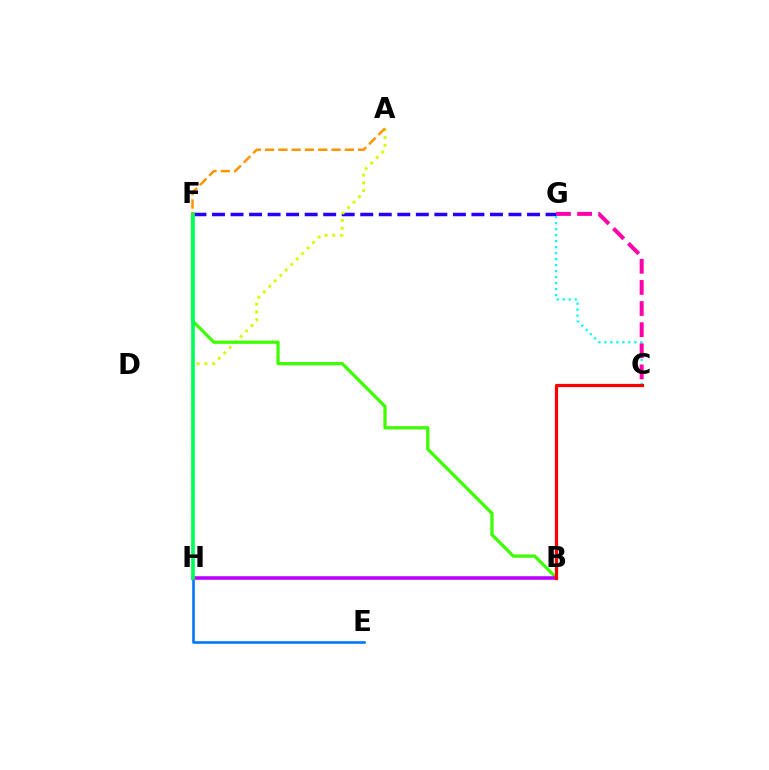{('F', 'G'): [{'color': '#2500ff', 'line_style': 'dashed', 'thickness': 2.52}], ('A', 'H'): [{'color': '#d1ff00', 'line_style': 'dotted', 'thickness': 2.1}], ('C', 'G'): [{'color': '#00fff6', 'line_style': 'dotted', 'thickness': 1.63}, {'color': '#ff00ac', 'line_style': 'dashed', 'thickness': 2.87}], ('E', 'H'): [{'color': '#0074ff', 'line_style': 'solid', 'thickness': 1.85}], ('B', 'F'): [{'color': '#3dff00', 'line_style': 'solid', 'thickness': 2.33}], ('B', 'H'): [{'color': '#b900ff', 'line_style': 'solid', 'thickness': 2.56}], ('F', 'H'): [{'color': '#00ff5c', 'line_style': 'solid', 'thickness': 2.62}], ('A', 'F'): [{'color': '#ff9400', 'line_style': 'dashed', 'thickness': 1.81}], ('B', 'C'): [{'color': '#ff0000', 'line_style': 'solid', 'thickness': 2.31}]}